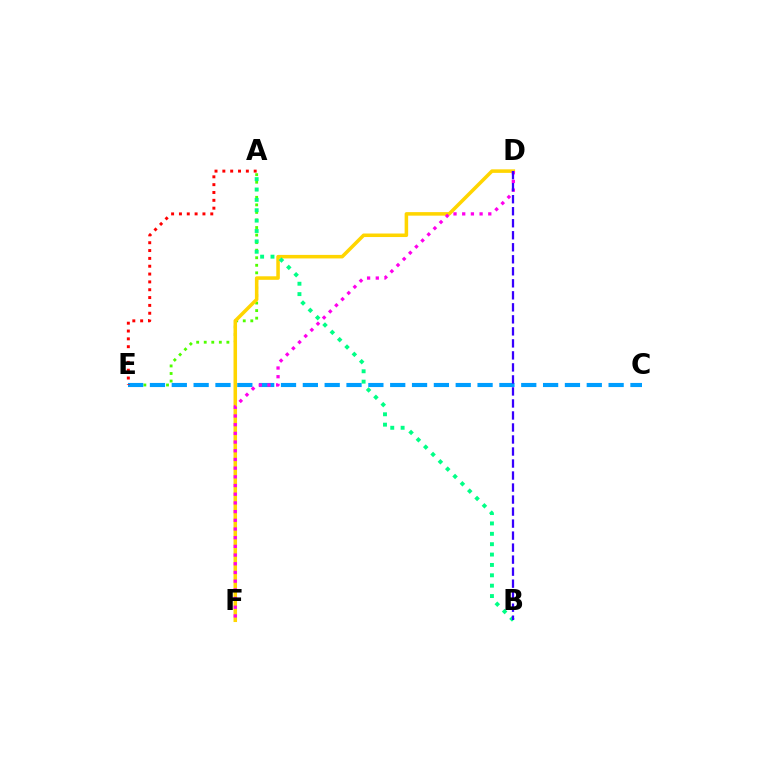{('A', 'E'): [{'color': '#4fff00', 'line_style': 'dotted', 'thickness': 2.05}, {'color': '#ff0000', 'line_style': 'dotted', 'thickness': 2.13}], ('C', 'E'): [{'color': '#009eff', 'line_style': 'dashed', 'thickness': 2.97}], ('D', 'F'): [{'color': '#ffd500', 'line_style': 'solid', 'thickness': 2.54}, {'color': '#ff00ed', 'line_style': 'dotted', 'thickness': 2.36}], ('A', 'B'): [{'color': '#00ff86', 'line_style': 'dotted', 'thickness': 2.82}], ('B', 'D'): [{'color': '#3700ff', 'line_style': 'dashed', 'thickness': 1.63}]}